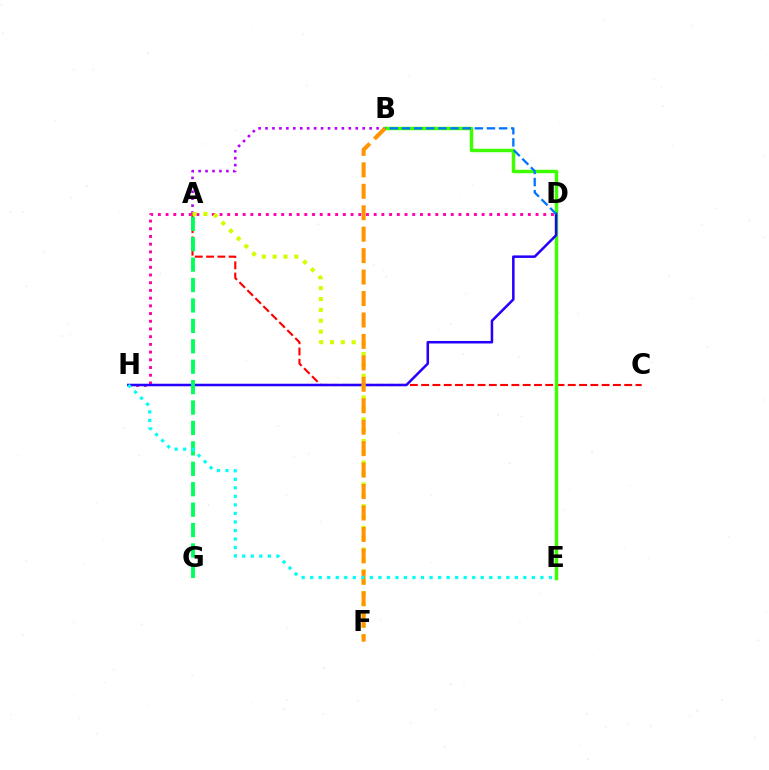{('A', 'C'): [{'color': '#ff0000', 'line_style': 'dashed', 'thickness': 1.53}], ('A', 'B'): [{'color': '#b900ff', 'line_style': 'dotted', 'thickness': 1.89}], ('B', 'E'): [{'color': '#3dff00', 'line_style': 'solid', 'thickness': 2.49}], ('D', 'H'): [{'color': '#ff00ac', 'line_style': 'dotted', 'thickness': 2.09}, {'color': '#2500ff', 'line_style': 'solid', 'thickness': 1.82}], ('A', 'F'): [{'color': '#d1ff00', 'line_style': 'dotted', 'thickness': 2.95}], ('B', 'D'): [{'color': '#0074ff', 'line_style': 'dashed', 'thickness': 1.65}], ('B', 'F'): [{'color': '#ff9400', 'line_style': 'dashed', 'thickness': 2.91}], ('A', 'G'): [{'color': '#00ff5c', 'line_style': 'dashed', 'thickness': 2.77}], ('E', 'H'): [{'color': '#00fff6', 'line_style': 'dotted', 'thickness': 2.32}]}